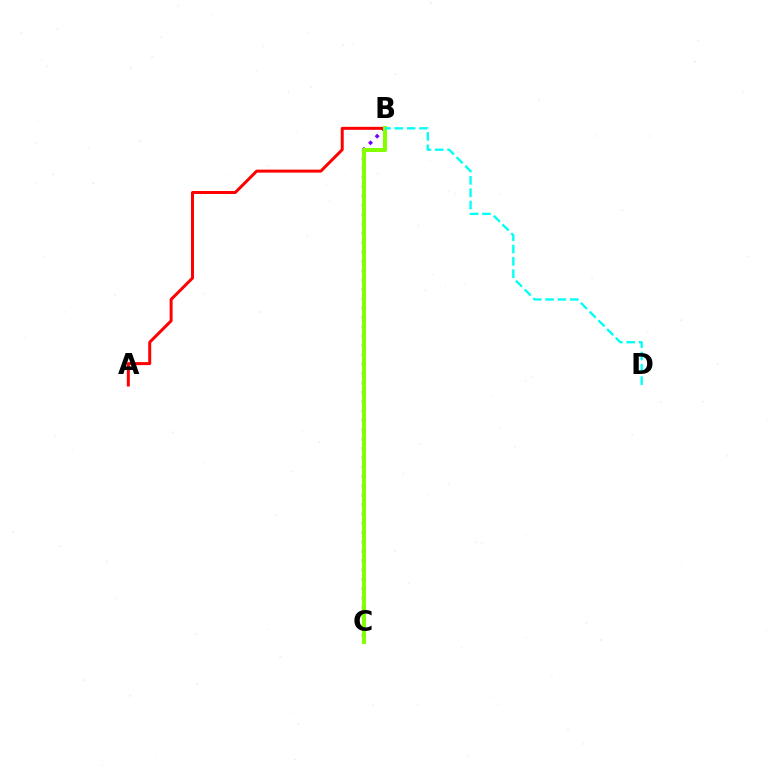{('B', 'C'): [{'color': '#7200ff', 'line_style': 'dotted', 'thickness': 2.54}, {'color': '#84ff00', 'line_style': 'solid', 'thickness': 2.91}], ('A', 'B'): [{'color': '#ff0000', 'line_style': 'solid', 'thickness': 2.15}], ('B', 'D'): [{'color': '#00fff6', 'line_style': 'dashed', 'thickness': 1.68}]}